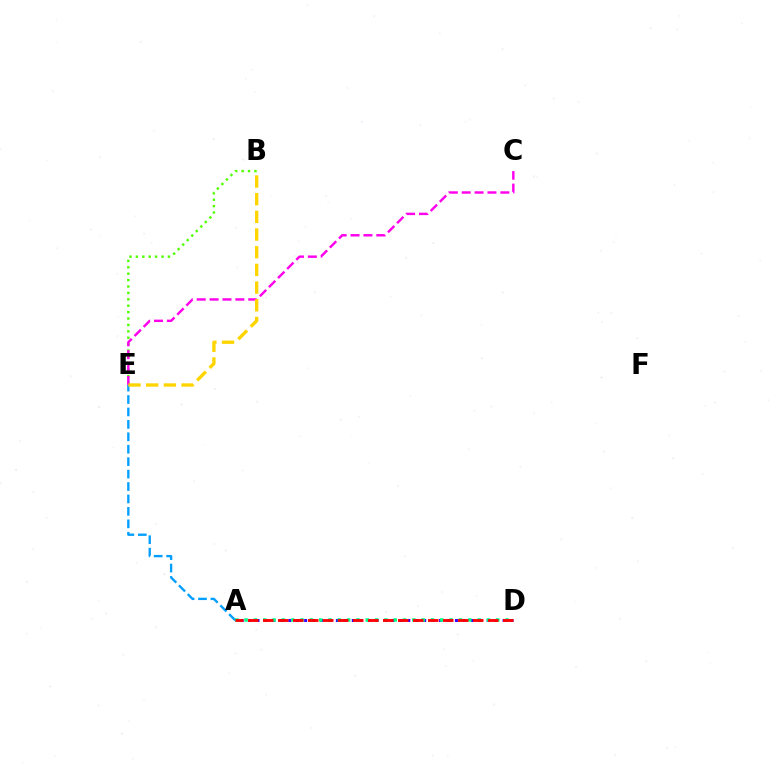{('A', 'D'): [{'color': '#3700ff', 'line_style': 'dotted', 'thickness': 2.16}, {'color': '#00ff86', 'line_style': 'dotted', 'thickness': 2.53}, {'color': '#ff0000', 'line_style': 'dashed', 'thickness': 2.04}], ('A', 'E'): [{'color': '#009eff', 'line_style': 'dashed', 'thickness': 1.69}], ('B', 'E'): [{'color': '#4fff00', 'line_style': 'dotted', 'thickness': 1.74}, {'color': '#ffd500', 'line_style': 'dashed', 'thickness': 2.4}], ('C', 'E'): [{'color': '#ff00ed', 'line_style': 'dashed', 'thickness': 1.75}]}